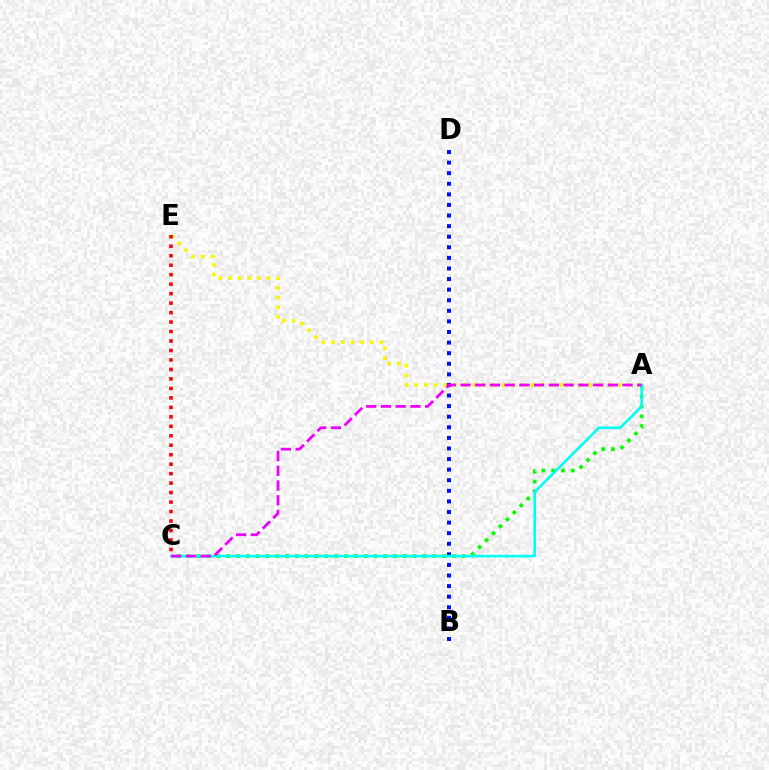{('A', 'C'): [{'color': '#08ff00', 'line_style': 'dotted', 'thickness': 2.67}, {'color': '#00fff6', 'line_style': 'solid', 'thickness': 1.89}, {'color': '#ee00ff', 'line_style': 'dashed', 'thickness': 2.0}], ('A', 'E'): [{'color': '#fcf500', 'line_style': 'dotted', 'thickness': 2.63}], ('B', 'D'): [{'color': '#0010ff', 'line_style': 'dotted', 'thickness': 2.88}], ('C', 'E'): [{'color': '#ff0000', 'line_style': 'dotted', 'thickness': 2.57}]}